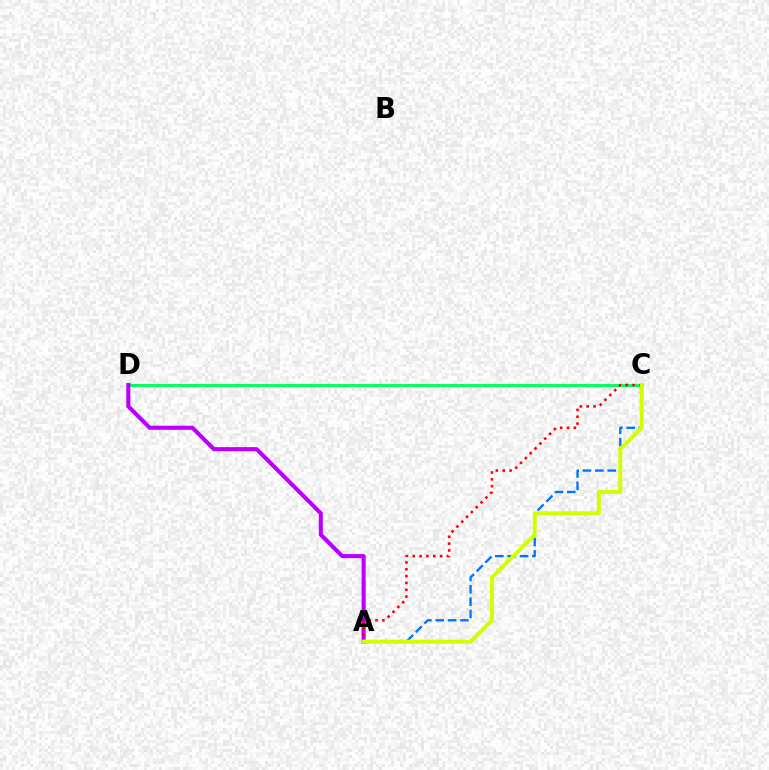{('C', 'D'): [{'color': '#00ff5c', 'line_style': 'solid', 'thickness': 2.08}], ('A', 'C'): [{'color': '#0074ff', 'line_style': 'dashed', 'thickness': 1.68}, {'color': '#ff0000', 'line_style': 'dotted', 'thickness': 1.86}, {'color': '#d1ff00', 'line_style': 'solid', 'thickness': 2.85}], ('A', 'D'): [{'color': '#b900ff', 'line_style': 'solid', 'thickness': 2.94}]}